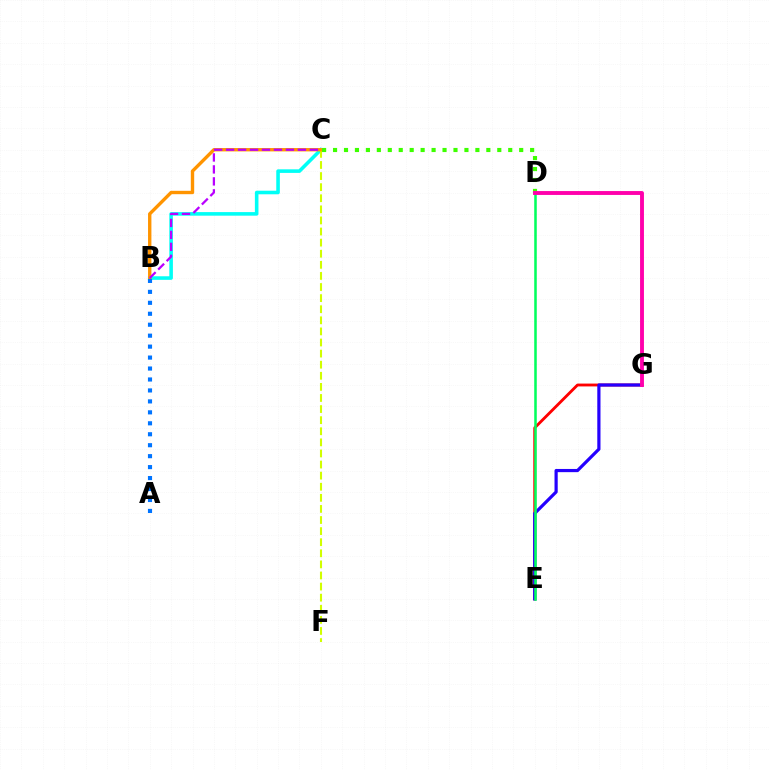{('B', 'C'): [{'color': '#00fff6', 'line_style': 'solid', 'thickness': 2.58}, {'color': '#ff9400', 'line_style': 'solid', 'thickness': 2.43}, {'color': '#b900ff', 'line_style': 'dashed', 'thickness': 1.63}], ('E', 'G'): [{'color': '#ff0000', 'line_style': 'solid', 'thickness': 2.05}, {'color': '#2500ff', 'line_style': 'solid', 'thickness': 2.3}], ('C', 'F'): [{'color': '#d1ff00', 'line_style': 'dashed', 'thickness': 1.51}], ('A', 'B'): [{'color': '#0074ff', 'line_style': 'dotted', 'thickness': 2.98}], ('C', 'D'): [{'color': '#3dff00', 'line_style': 'dotted', 'thickness': 2.97}], ('D', 'E'): [{'color': '#00ff5c', 'line_style': 'solid', 'thickness': 1.83}], ('D', 'G'): [{'color': '#ff00ac', 'line_style': 'solid', 'thickness': 2.8}]}